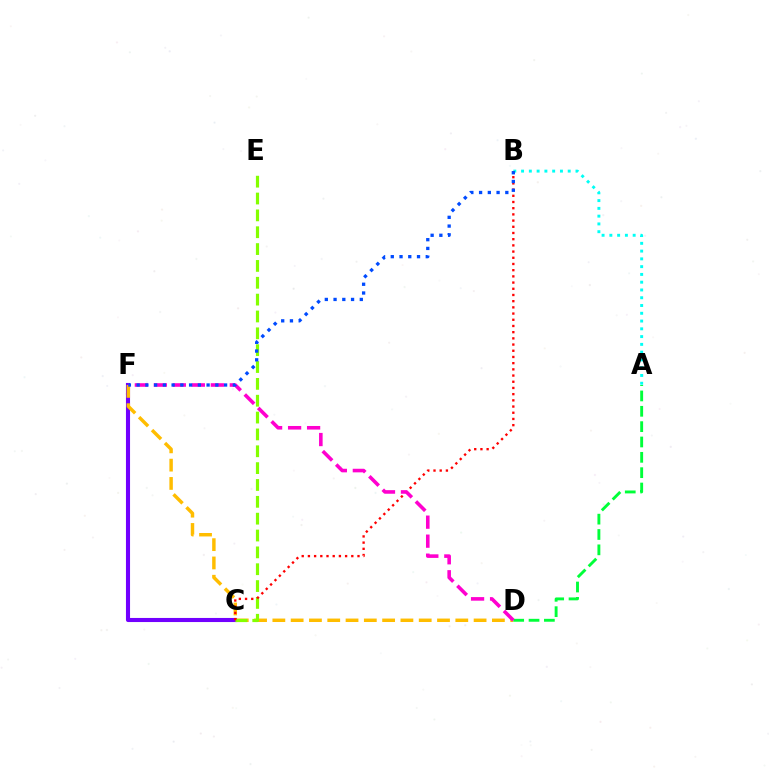{('C', 'F'): [{'color': '#7200ff', 'line_style': 'solid', 'thickness': 2.95}], ('D', 'F'): [{'color': '#ffbd00', 'line_style': 'dashed', 'thickness': 2.49}, {'color': '#ff00cf', 'line_style': 'dashed', 'thickness': 2.58}], ('A', 'B'): [{'color': '#00fff6', 'line_style': 'dotted', 'thickness': 2.11}], ('C', 'E'): [{'color': '#84ff00', 'line_style': 'dashed', 'thickness': 2.29}], ('A', 'D'): [{'color': '#00ff39', 'line_style': 'dashed', 'thickness': 2.08}], ('B', 'C'): [{'color': '#ff0000', 'line_style': 'dotted', 'thickness': 1.68}], ('B', 'F'): [{'color': '#004bff', 'line_style': 'dotted', 'thickness': 2.38}]}